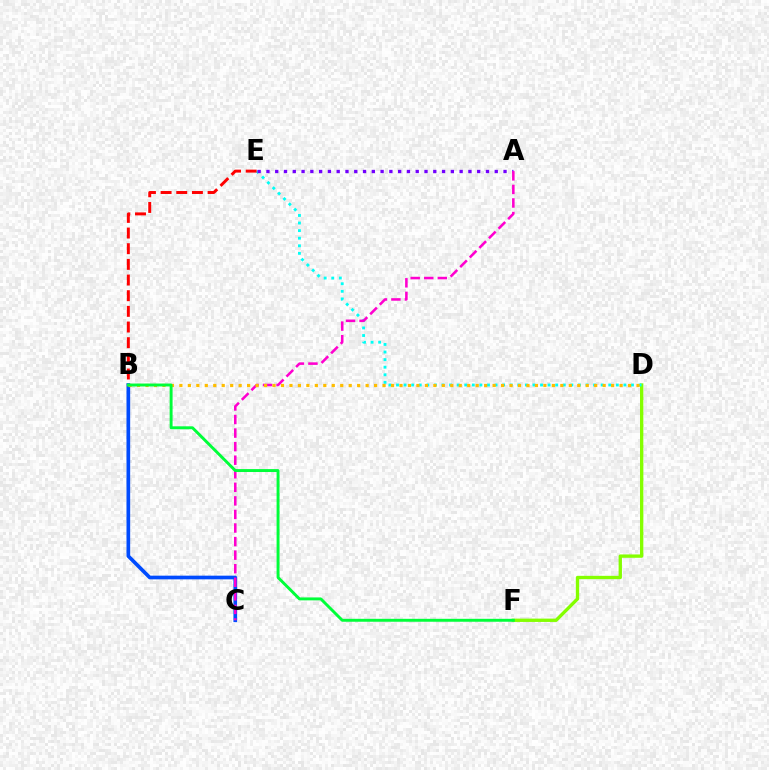{('D', 'F'): [{'color': '#84ff00', 'line_style': 'solid', 'thickness': 2.4}], ('D', 'E'): [{'color': '#00fff6', 'line_style': 'dotted', 'thickness': 2.06}], ('B', 'C'): [{'color': '#004bff', 'line_style': 'solid', 'thickness': 2.65}], ('A', 'E'): [{'color': '#7200ff', 'line_style': 'dotted', 'thickness': 2.39}], ('A', 'C'): [{'color': '#ff00cf', 'line_style': 'dashed', 'thickness': 1.84}], ('B', 'D'): [{'color': '#ffbd00', 'line_style': 'dotted', 'thickness': 2.3}], ('B', 'E'): [{'color': '#ff0000', 'line_style': 'dashed', 'thickness': 2.13}], ('B', 'F'): [{'color': '#00ff39', 'line_style': 'solid', 'thickness': 2.11}]}